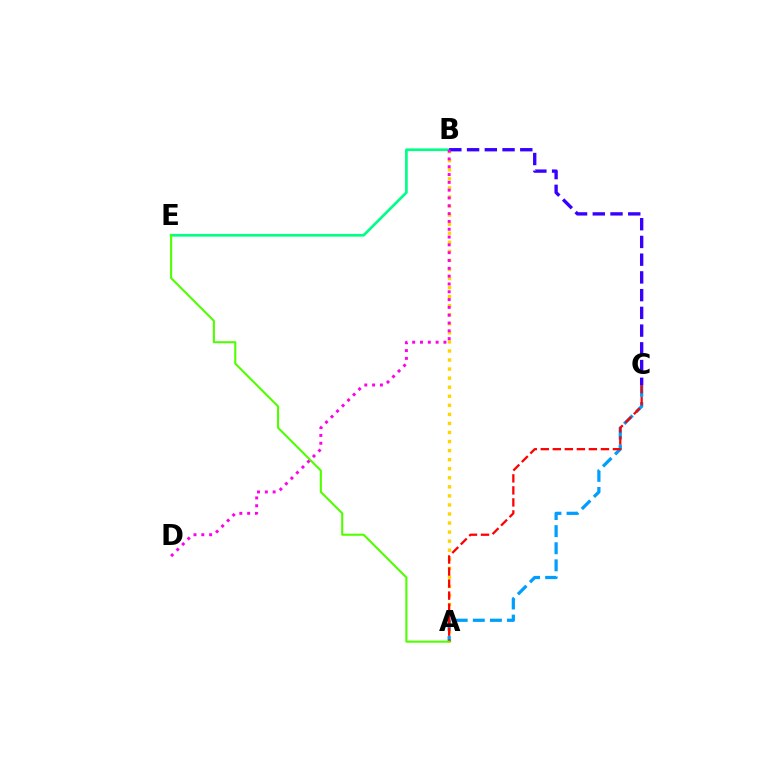{('A', 'B'): [{'color': '#ffd500', 'line_style': 'dotted', 'thickness': 2.46}], ('A', 'C'): [{'color': '#009eff', 'line_style': 'dashed', 'thickness': 2.32}, {'color': '#ff0000', 'line_style': 'dashed', 'thickness': 1.63}], ('B', 'E'): [{'color': '#00ff86', 'line_style': 'solid', 'thickness': 1.94}], ('B', 'C'): [{'color': '#3700ff', 'line_style': 'dashed', 'thickness': 2.41}], ('A', 'E'): [{'color': '#4fff00', 'line_style': 'solid', 'thickness': 1.51}], ('B', 'D'): [{'color': '#ff00ed', 'line_style': 'dotted', 'thickness': 2.12}]}